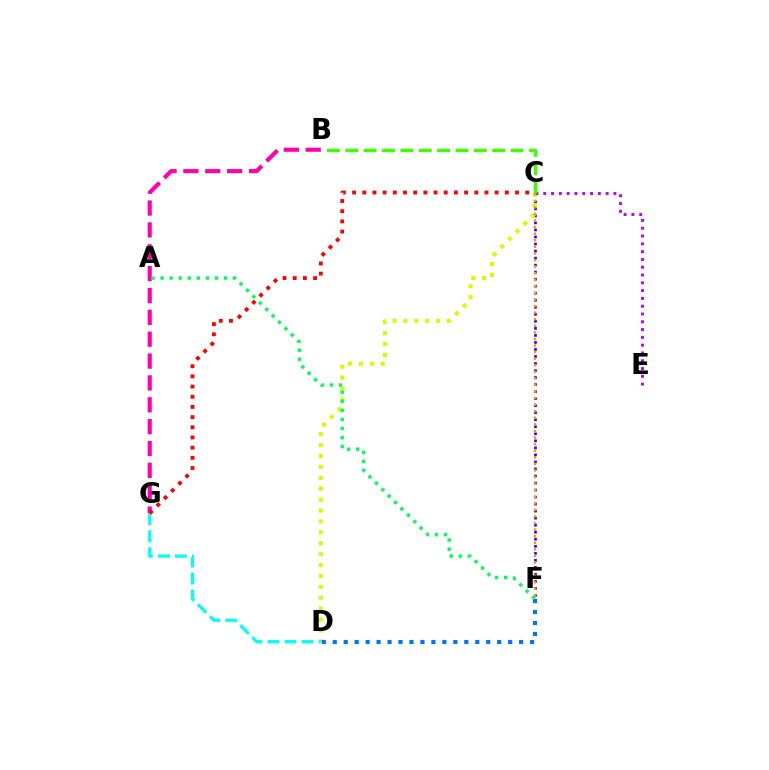{('C', 'F'): [{'color': '#2500ff', 'line_style': 'dotted', 'thickness': 1.91}, {'color': '#ff9400', 'line_style': 'dotted', 'thickness': 1.79}], ('B', 'G'): [{'color': '#ff00ac', 'line_style': 'dashed', 'thickness': 2.97}], ('C', 'D'): [{'color': '#d1ff00', 'line_style': 'dotted', 'thickness': 2.96}], ('D', 'F'): [{'color': '#0074ff', 'line_style': 'dotted', 'thickness': 2.98}], ('A', 'F'): [{'color': '#00ff5c', 'line_style': 'dotted', 'thickness': 2.46}], ('C', 'E'): [{'color': '#b900ff', 'line_style': 'dotted', 'thickness': 2.12}], ('D', 'G'): [{'color': '#00fff6', 'line_style': 'dashed', 'thickness': 2.31}], ('C', 'G'): [{'color': '#ff0000', 'line_style': 'dotted', 'thickness': 2.77}], ('B', 'C'): [{'color': '#3dff00', 'line_style': 'dashed', 'thickness': 2.49}]}